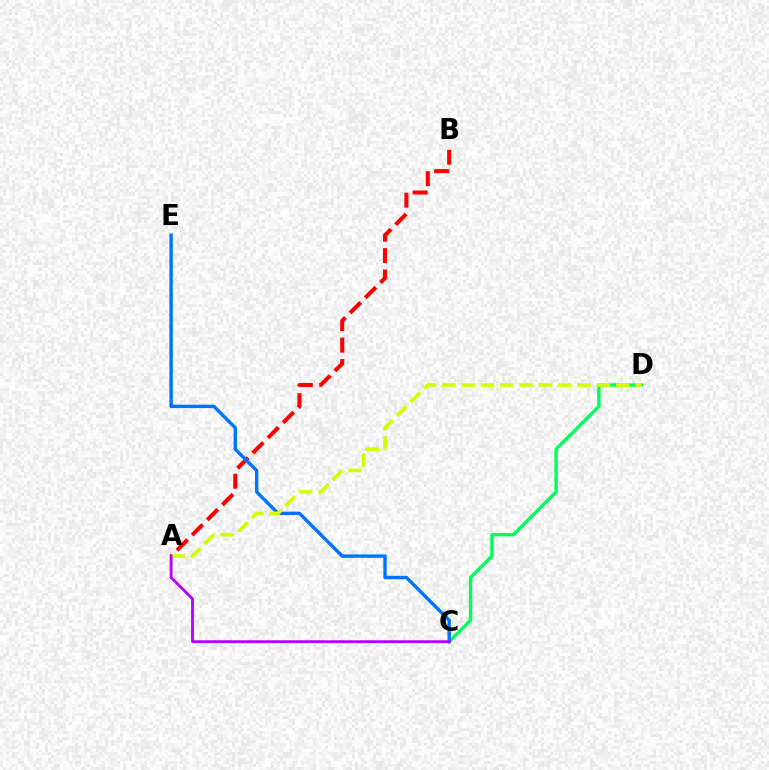{('C', 'D'): [{'color': '#00ff5c', 'line_style': 'solid', 'thickness': 2.43}], ('A', 'B'): [{'color': '#ff0000', 'line_style': 'dashed', 'thickness': 2.91}], ('C', 'E'): [{'color': '#0074ff', 'line_style': 'solid', 'thickness': 2.44}], ('A', 'D'): [{'color': '#d1ff00', 'line_style': 'dashed', 'thickness': 2.62}], ('A', 'C'): [{'color': '#b900ff', 'line_style': 'solid', 'thickness': 2.04}]}